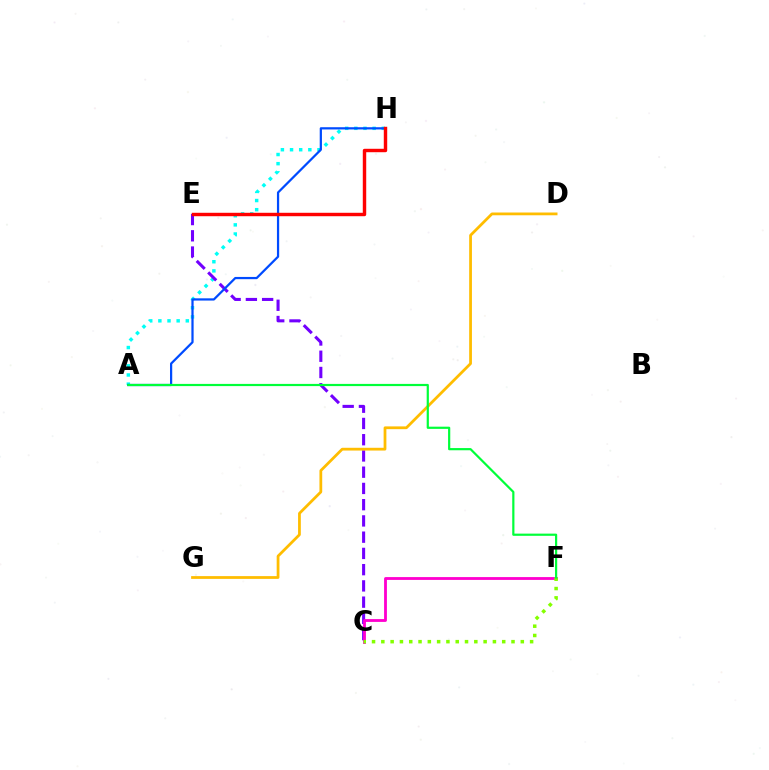{('A', 'H'): [{'color': '#00fff6', 'line_style': 'dotted', 'thickness': 2.48}, {'color': '#004bff', 'line_style': 'solid', 'thickness': 1.61}], ('C', 'E'): [{'color': '#7200ff', 'line_style': 'dashed', 'thickness': 2.21}], ('C', 'F'): [{'color': '#ff00cf', 'line_style': 'solid', 'thickness': 2.03}, {'color': '#84ff00', 'line_style': 'dotted', 'thickness': 2.53}], ('D', 'G'): [{'color': '#ffbd00', 'line_style': 'solid', 'thickness': 1.99}], ('A', 'F'): [{'color': '#00ff39', 'line_style': 'solid', 'thickness': 1.58}], ('E', 'H'): [{'color': '#ff0000', 'line_style': 'solid', 'thickness': 2.47}]}